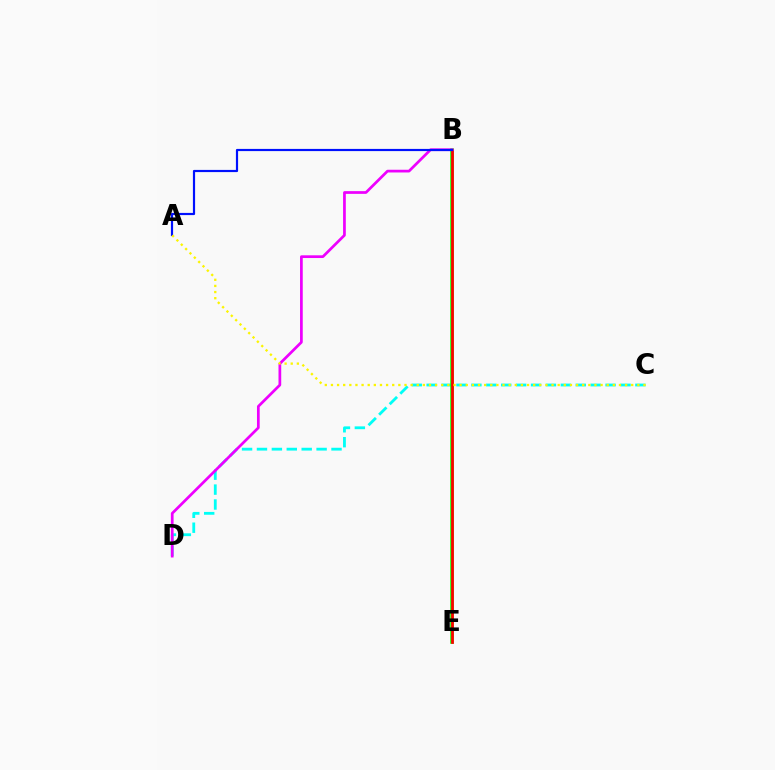{('C', 'D'): [{'color': '#00fff6', 'line_style': 'dashed', 'thickness': 2.03}], ('B', 'E'): [{'color': '#08ff00', 'line_style': 'solid', 'thickness': 2.56}, {'color': '#ff0000', 'line_style': 'solid', 'thickness': 1.96}], ('B', 'D'): [{'color': '#ee00ff', 'line_style': 'solid', 'thickness': 1.96}], ('A', 'B'): [{'color': '#0010ff', 'line_style': 'solid', 'thickness': 1.57}], ('A', 'C'): [{'color': '#fcf500', 'line_style': 'dotted', 'thickness': 1.66}]}